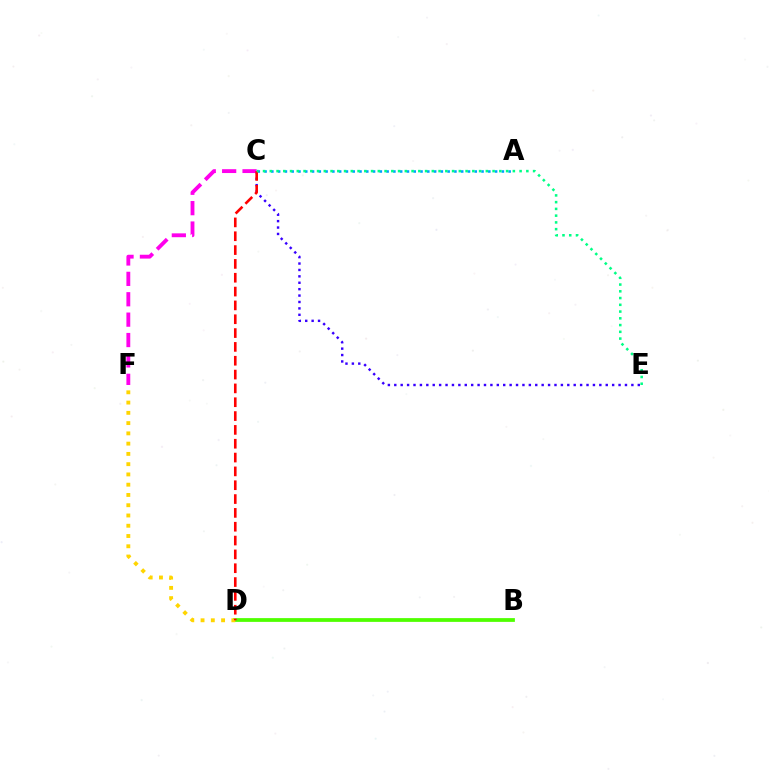{('B', 'D'): [{'color': '#4fff00', 'line_style': 'solid', 'thickness': 2.71}], ('C', 'E'): [{'color': '#3700ff', 'line_style': 'dotted', 'thickness': 1.74}, {'color': '#00ff86', 'line_style': 'dotted', 'thickness': 1.83}], ('D', 'F'): [{'color': '#ffd500', 'line_style': 'dotted', 'thickness': 2.79}], ('C', 'F'): [{'color': '#ff00ed', 'line_style': 'dashed', 'thickness': 2.77}], ('A', 'C'): [{'color': '#009eff', 'line_style': 'dotted', 'thickness': 1.84}], ('C', 'D'): [{'color': '#ff0000', 'line_style': 'dashed', 'thickness': 1.88}]}